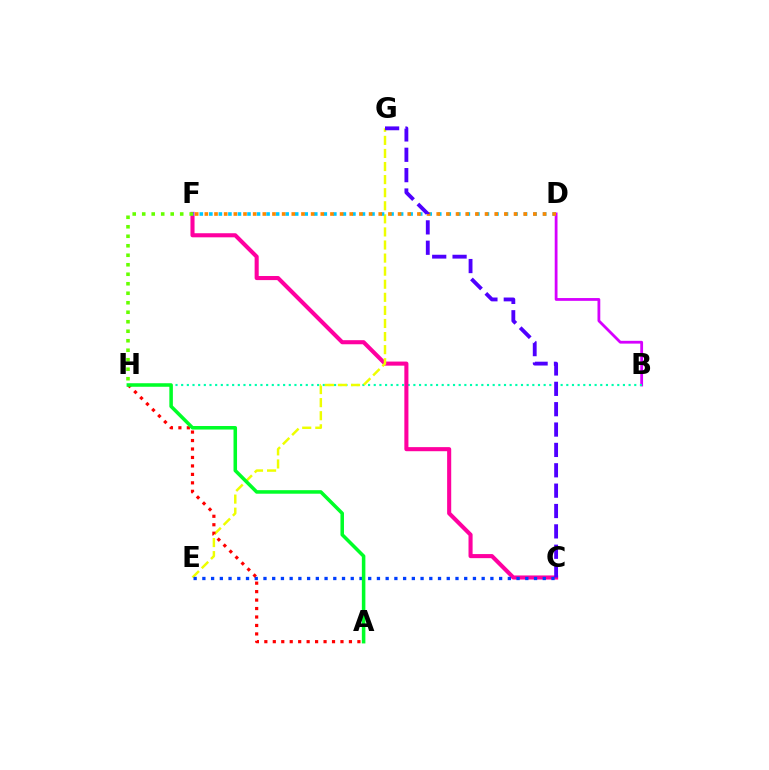{('B', 'D'): [{'color': '#d600ff', 'line_style': 'solid', 'thickness': 2.01}], ('B', 'H'): [{'color': '#00ffaf', 'line_style': 'dotted', 'thickness': 1.54}], ('C', 'F'): [{'color': '#ff00a0', 'line_style': 'solid', 'thickness': 2.94}], ('E', 'G'): [{'color': '#eeff00', 'line_style': 'dashed', 'thickness': 1.78}], ('F', 'H'): [{'color': '#66ff00', 'line_style': 'dotted', 'thickness': 2.58}], ('D', 'F'): [{'color': '#00c7ff', 'line_style': 'dotted', 'thickness': 2.59}, {'color': '#ff8800', 'line_style': 'dotted', 'thickness': 2.63}], ('C', 'E'): [{'color': '#003fff', 'line_style': 'dotted', 'thickness': 2.37}], ('C', 'G'): [{'color': '#4f00ff', 'line_style': 'dashed', 'thickness': 2.77}], ('A', 'H'): [{'color': '#ff0000', 'line_style': 'dotted', 'thickness': 2.3}, {'color': '#00ff27', 'line_style': 'solid', 'thickness': 2.54}]}